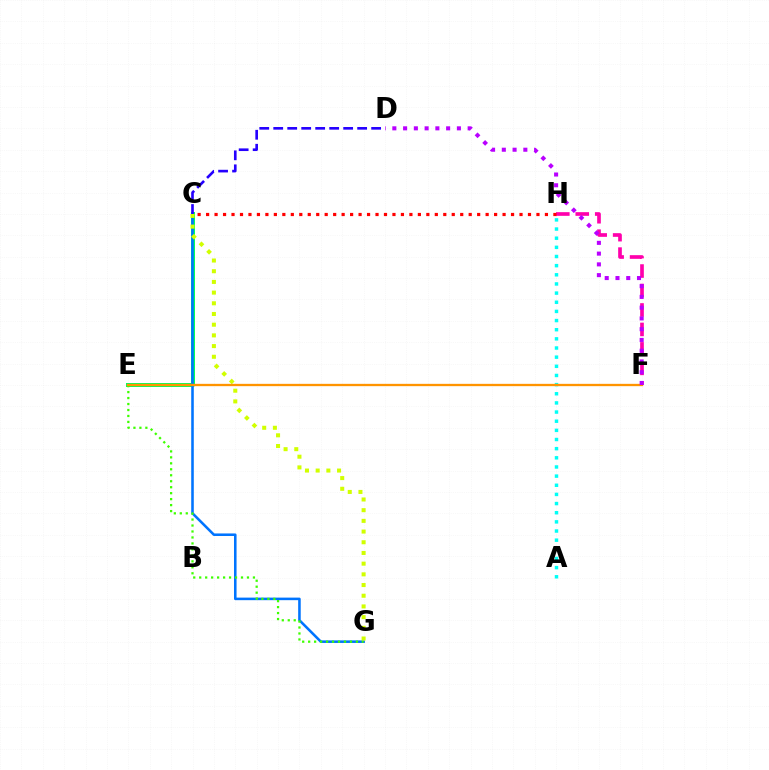{('F', 'H'): [{'color': '#ff00ac', 'line_style': 'dashed', 'thickness': 2.64}], ('C', 'E'): [{'color': '#00ff5c', 'line_style': 'solid', 'thickness': 2.88}], ('C', 'H'): [{'color': '#ff0000', 'line_style': 'dotted', 'thickness': 2.3}], ('C', 'G'): [{'color': '#0074ff', 'line_style': 'solid', 'thickness': 1.85}, {'color': '#d1ff00', 'line_style': 'dotted', 'thickness': 2.91}], ('A', 'H'): [{'color': '#00fff6', 'line_style': 'dotted', 'thickness': 2.49}], ('E', 'G'): [{'color': '#3dff00', 'line_style': 'dotted', 'thickness': 1.62}], ('C', 'D'): [{'color': '#2500ff', 'line_style': 'dashed', 'thickness': 1.9}], ('E', 'F'): [{'color': '#ff9400', 'line_style': 'solid', 'thickness': 1.66}], ('D', 'F'): [{'color': '#b900ff', 'line_style': 'dotted', 'thickness': 2.92}]}